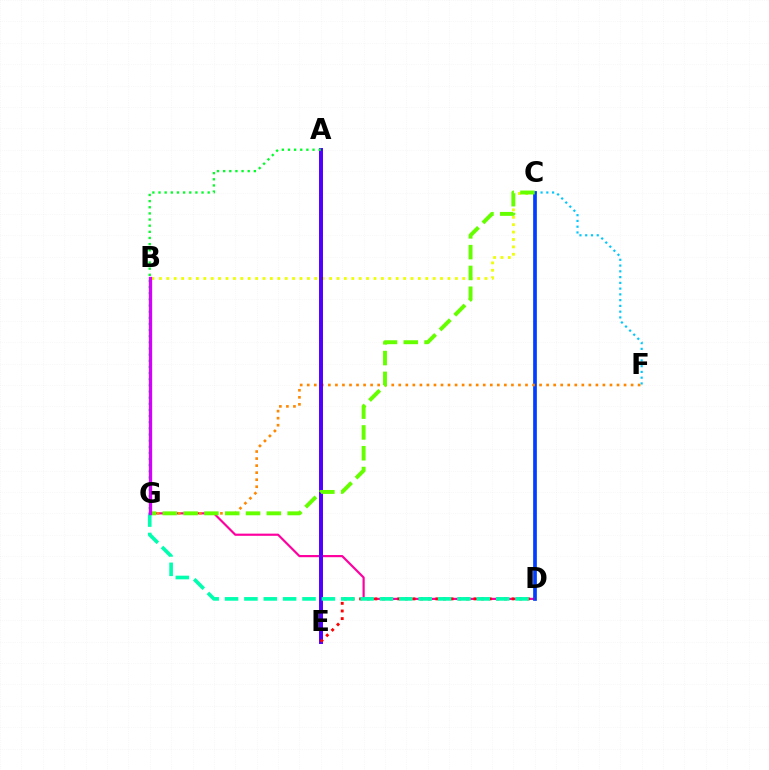{('C', 'F'): [{'color': '#00c7ff', 'line_style': 'dotted', 'thickness': 1.57}], ('B', 'C'): [{'color': '#eeff00', 'line_style': 'dotted', 'thickness': 2.01}], ('D', 'G'): [{'color': '#ff00a0', 'line_style': 'solid', 'thickness': 1.57}, {'color': '#00ffaf', 'line_style': 'dashed', 'thickness': 2.63}], ('C', 'D'): [{'color': '#003fff', 'line_style': 'solid', 'thickness': 2.66}], ('F', 'G'): [{'color': '#ff8800', 'line_style': 'dotted', 'thickness': 1.91}], ('A', 'E'): [{'color': '#4f00ff', 'line_style': 'solid', 'thickness': 2.85}], ('C', 'G'): [{'color': '#66ff00', 'line_style': 'dashed', 'thickness': 2.83}], ('D', 'E'): [{'color': '#ff0000', 'line_style': 'dotted', 'thickness': 2.07}], ('A', 'G'): [{'color': '#00ff27', 'line_style': 'dotted', 'thickness': 1.67}], ('B', 'G'): [{'color': '#d600ff', 'line_style': 'solid', 'thickness': 2.37}]}